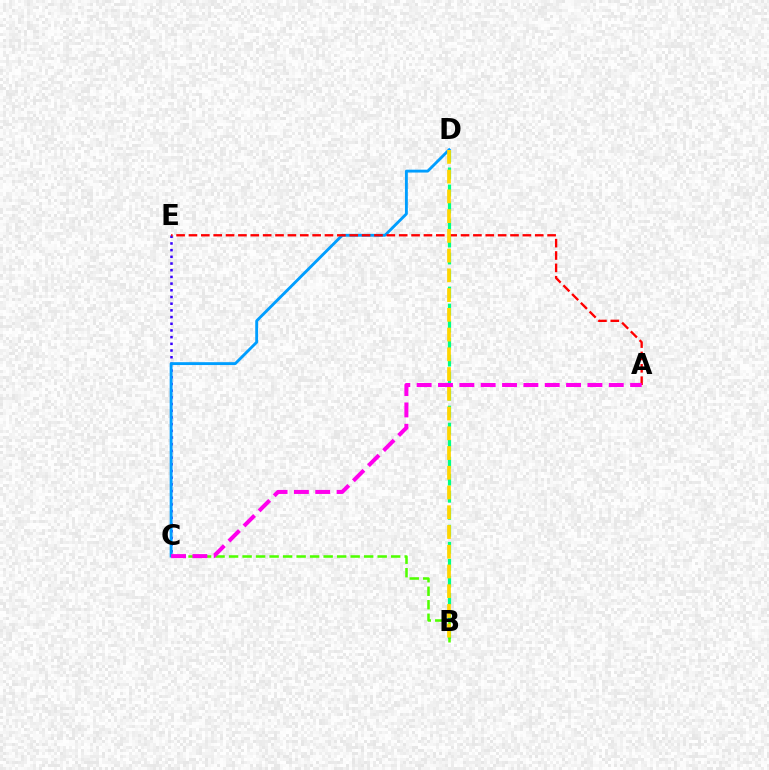{('B', 'D'): [{'color': '#00ff86', 'line_style': 'dashed', 'thickness': 2.31}, {'color': '#ffd500', 'line_style': 'dashed', 'thickness': 2.68}], ('B', 'C'): [{'color': '#4fff00', 'line_style': 'dashed', 'thickness': 1.84}], ('C', 'E'): [{'color': '#3700ff', 'line_style': 'dotted', 'thickness': 1.82}], ('C', 'D'): [{'color': '#009eff', 'line_style': 'solid', 'thickness': 2.06}], ('A', 'E'): [{'color': '#ff0000', 'line_style': 'dashed', 'thickness': 1.68}], ('A', 'C'): [{'color': '#ff00ed', 'line_style': 'dashed', 'thickness': 2.9}]}